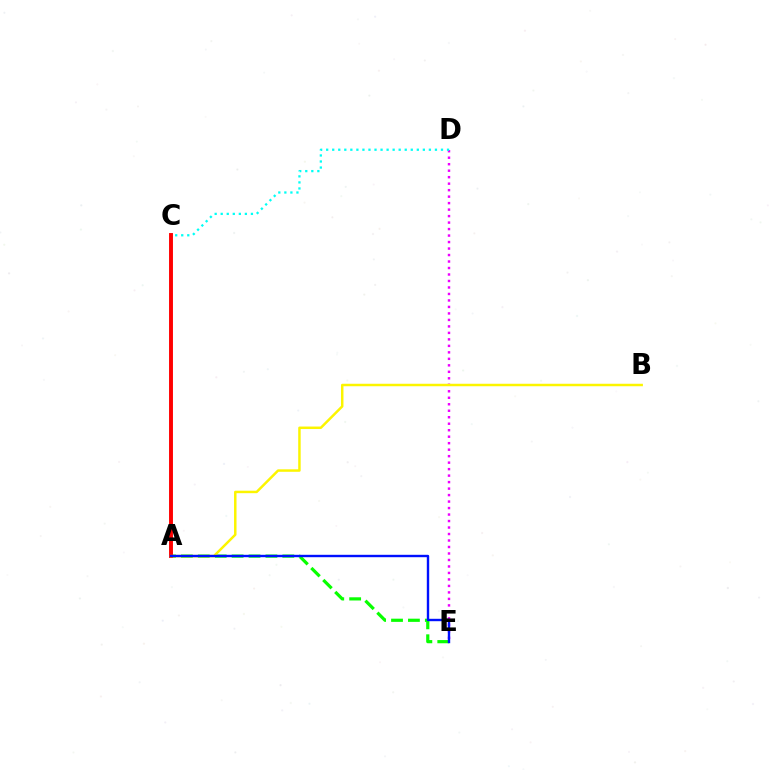{('A', 'E'): [{'color': '#08ff00', 'line_style': 'dashed', 'thickness': 2.3}, {'color': '#0010ff', 'line_style': 'solid', 'thickness': 1.73}], ('D', 'E'): [{'color': '#ee00ff', 'line_style': 'dotted', 'thickness': 1.76}], ('C', 'D'): [{'color': '#00fff6', 'line_style': 'dotted', 'thickness': 1.64}], ('A', 'C'): [{'color': '#ff0000', 'line_style': 'solid', 'thickness': 2.81}], ('A', 'B'): [{'color': '#fcf500', 'line_style': 'solid', 'thickness': 1.78}]}